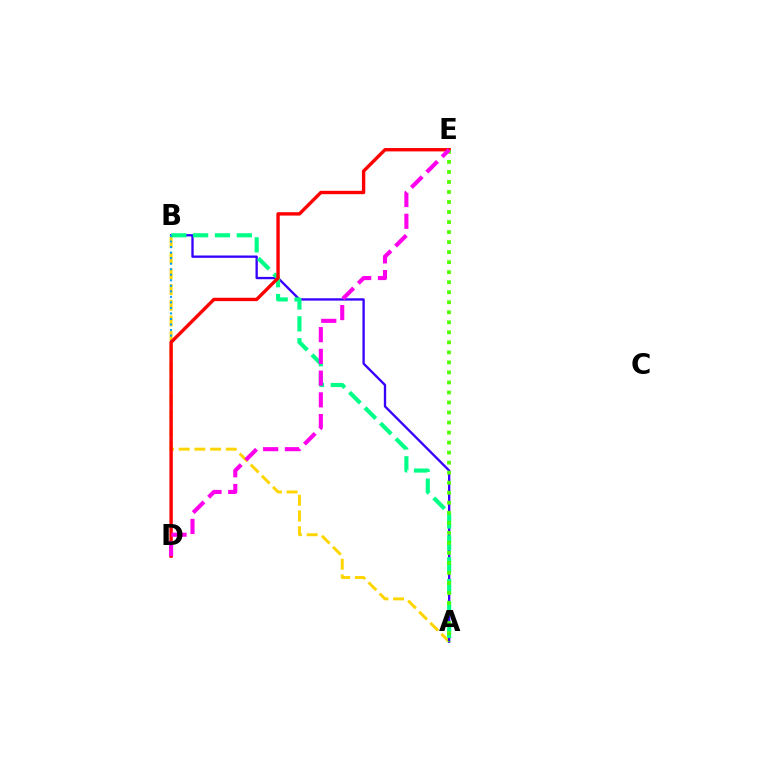{('A', 'B'): [{'color': '#ffd500', 'line_style': 'dashed', 'thickness': 2.13}, {'color': '#3700ff', 'line_style': 'solid', 'thickness': 1.68}, {'color': '#00ff86', 'line_style': 'dashed', 'thickness': 2.97}], ('B', 'D'): [{'color': '#009eff', 'line_style': 'dotted', 'thickness': 1.5}], ('D', 'E'): [{'color': '#ff0000', 'line_style': 'solid', 'thickness': 2.43}, {'color': '#ff00ed', 'line_style': 'dashed', 'thickness': 2.95}], ('A', 'E'): [{'color': '#4fff00', 'line_style': 'dotted', 'thickness': 2.72}]}